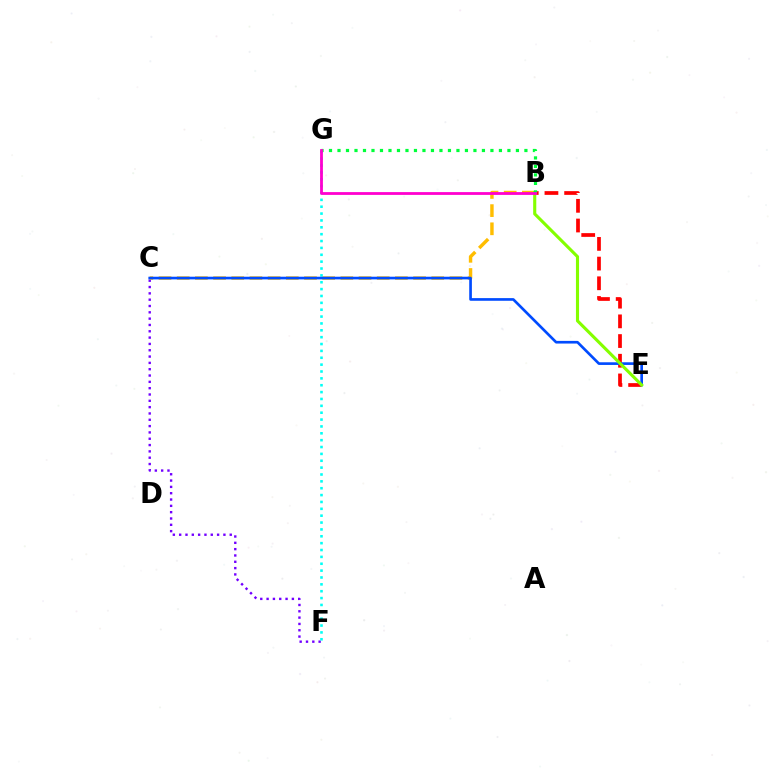{('C', 'F'): [{'color': '#7200ff', 'line_style': 'dotted', 'thickness': 1.72}], ('B', 'C'): [{'color': '#ffbd00', 'line_style': 'dashed', 'thickness': 2.47}], ('F', 'G'): [{'color': '#00fff6', 'line_style': 'dotted', 'thickness': 1.87}], ('B', 'E'): [{'color': '#ff0000', 'line_style': 'dashed', 'thickness': 2.68}, {'color': '#84ff00', 'line_style': 'solid', 'thickness': 2.24}], ('C', 'E'): [{'color': '#004bff', 'line_style': 'solid', 'thickness': 1.92}], ('B', 'G'): [{'color': '#00ff39', 'line_style': 'dotted', 'thickness': 2.31}, {'color': '#ff00cf', 'line_style': 'solid', 'thickness': 2.01}]}